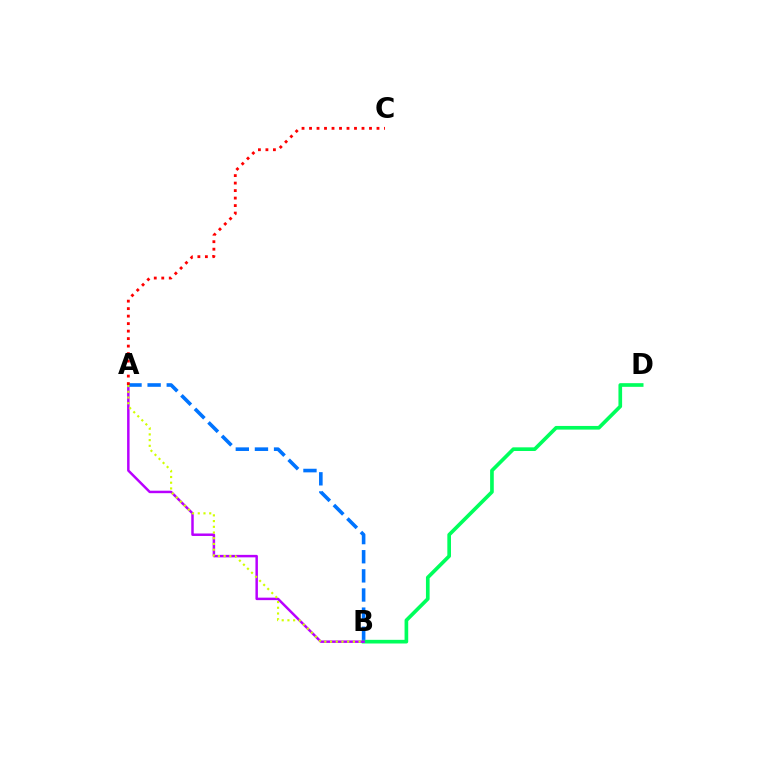{('B', 'D'): [{'color': '#00ff5c', 'line_style': 'solid', 'thickness': 2.64}], ('A', 'B'): [{'color': '#b900ff', 'line_style': 'solid', 'thickness': 1.78}, {'color': '#0074ff', 'line_style': 'dashed', 'thickness': 2.6}, {'color': '#d1ff00', 'line_style': 'dotted', 'thickness': 1.55}], ('A', 'C'): [{'color': '#ff0000', 'line_style': 'dotted', 'thickness': 2.04}]}